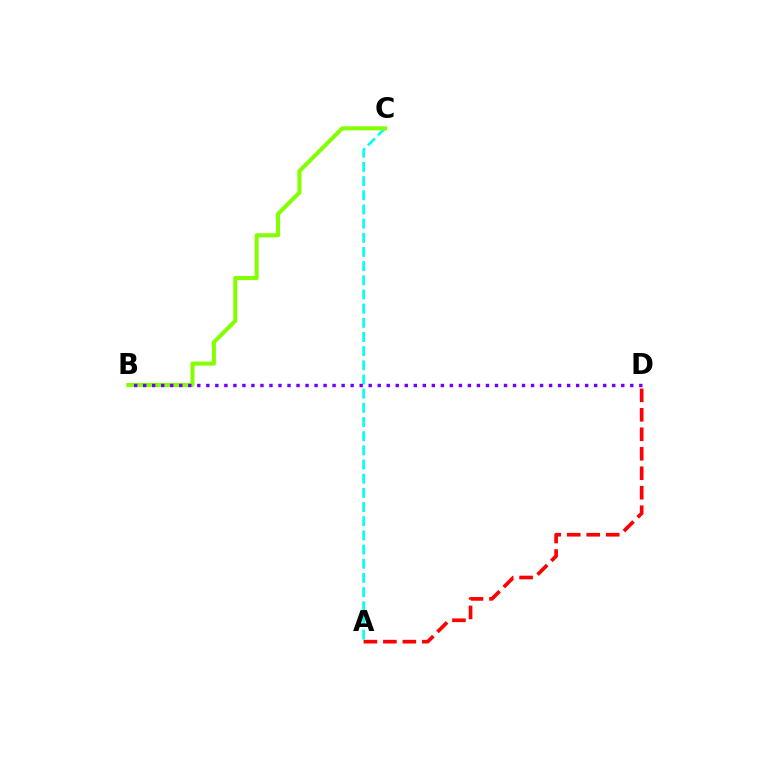{('A', 'C'): [{'color': '#00fff6', 'line_style': 'dashed', 'thickness': 1.93}], ('A', 'D'): [{'color': '#ff0000', 'line_style': 'dashed', 'thickness': 2.65}], ('B', 'C'): [{'color': '#84ff00', 'line_style': 'solid', 'thickness': 2.91}], ('B', 'D'): [{'color': '#7200ff', 'line_style': 'dotted', 'thickness': 2.45}]}